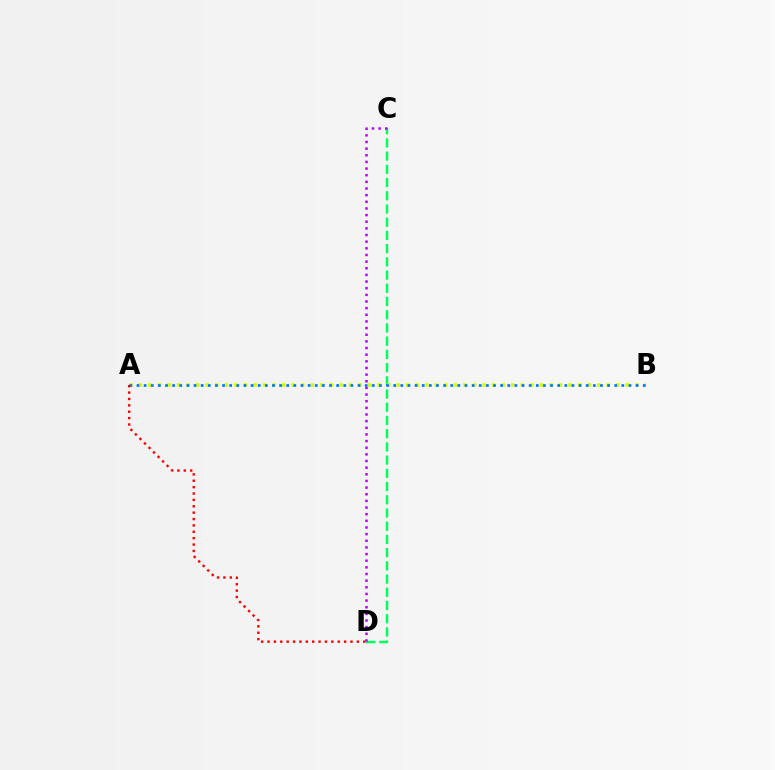{('C', 'D'): [{'color': '#00ff5c', 'line_style': 'dashed', 'thickness': 1.8}, {'color': '#b900ff', 'line_style': 'dotted', 'thickness': 1.81}], ('A', 'B'): [{'color': '#d1ff00', 'line_style': 'dotted', 'thickness': 2.59}, {'color': '#0074ff', 'line_style': 'dotted', 'thickness': 1.94}], ('A', 'D'): [{'color': '#ff0000', 'line_style': 'dotted', 'thickness': 1.73}]}